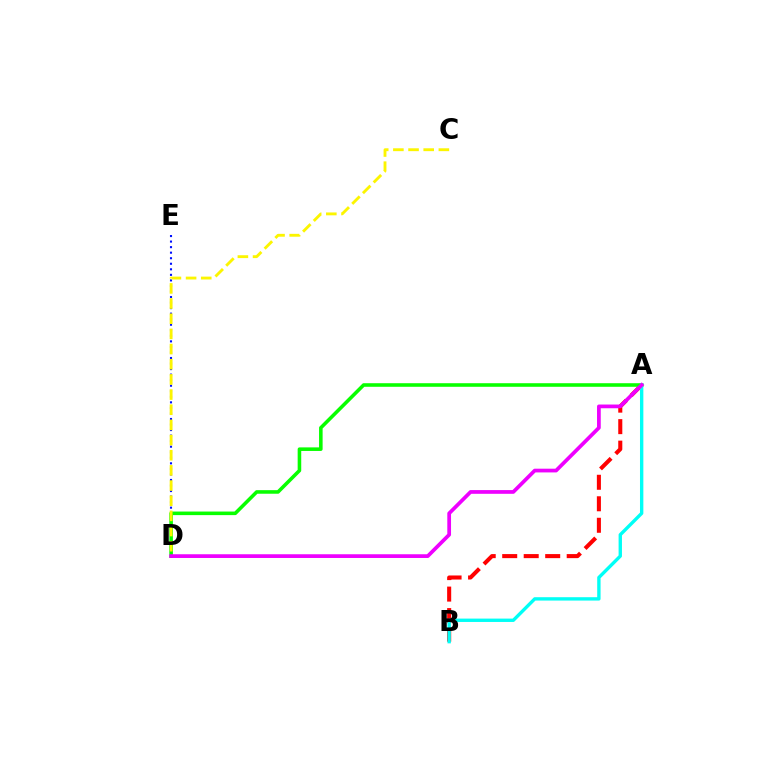{('D', 'E'): [{'color': '#0010ff', 'line_style': 'dotted', 'thickness': 1.51}], ('A', 'B'): [{'color': '#ff0000', 'line_style': 'dashed', 'thickness': 2.92}, {'color': '#00fff6', 'line_style': 'solid', 'thickness': 2.42}], ('A', 'D'): [{'color': '#08ff00', 'line_style': 'solid', 'thickness': 2.57}, {'color': '#ee00ff', 'line_style': 'solid', 'thickness': 2.68}], ('C', 'D'): [{'color': '#fcf500', 'line_style': 'dashed', 'thickness': 2.06}]}